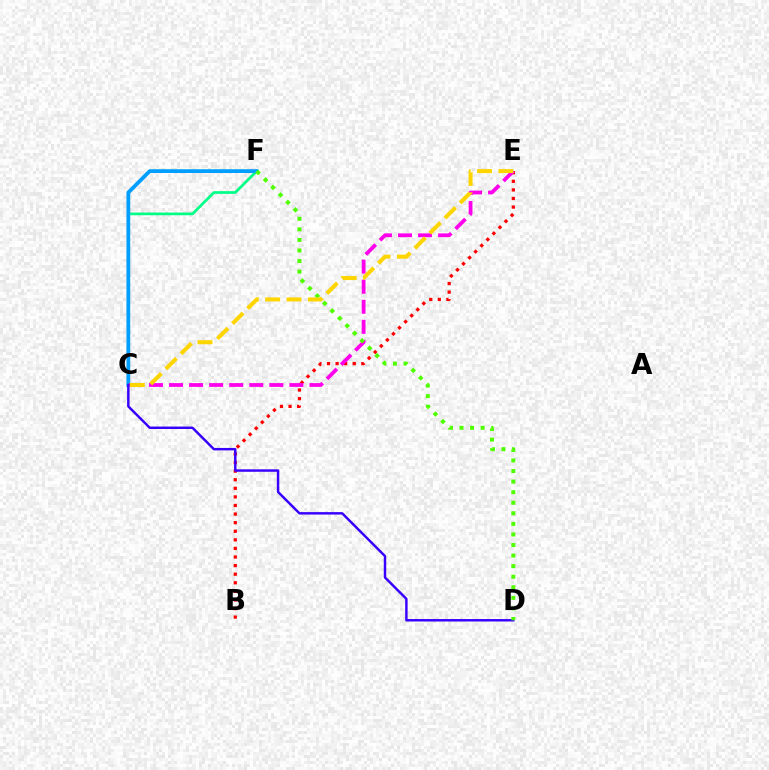{('B', 'E'): [{'color': '#ff0000', 'line_style': 'dotted', 'thickness': 2.33}], ('C', 'F'): [{'color': '#00ff86', 'line_style': 'solid', 'thickness': 1.96}, {'color': '#009eff', 'line_style': 'solid', 'thickness': 2.71}], ('C', 'E'): [{'color': '#ff00ed', 'line_style': 'dashed', 'thickness': 2.73}, {'color': '#ffd500', 'line_style': 'dashed', 'thickness': 2.9}], ('C', 'D'): [{'color': '#3700ff', 'line_style': 'solid', 'thickness': 1.76}], ('D', 'F'): [{'color': '#4fff00', 'line_style': 'dotted', 'thickness': 2.87}]}